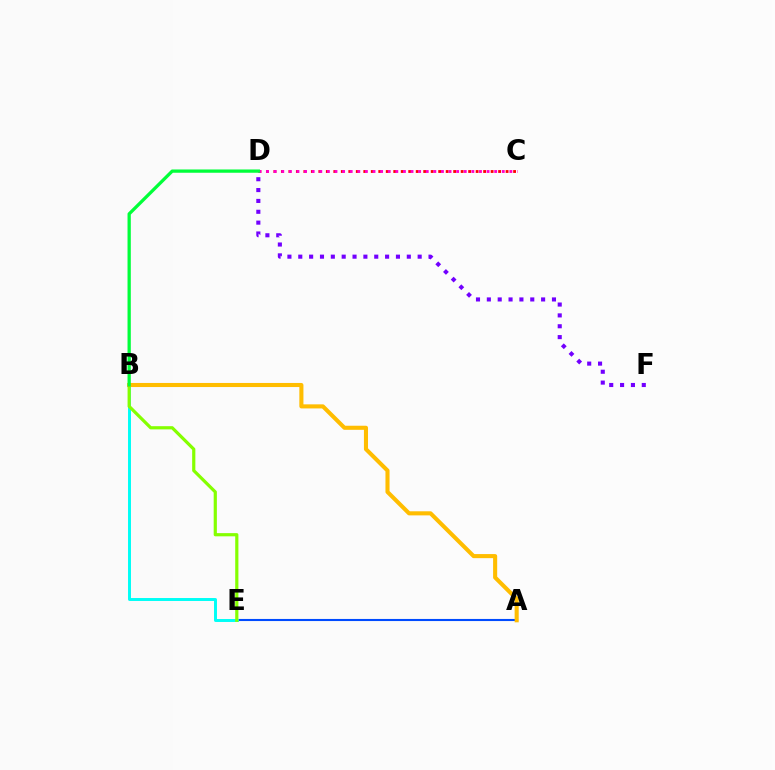{('A', 'E'): [{'color': '#004bff', 'line_style': 'solid', 'thickness': 1.51}], ('C', 'D'): [{'color': '#ff0000', 'line_style': 'dotted', 'thickness': 2.04}, {'color': '#ff00cf', 'line_style': 'dotted', 'thickness': 2.07}], ('D', 'F'): [{'color': '#7200ff', 'line_style': 'dotted', 'thickness': 2.95}], ('B', 'E'): [{'color': '#00fff6', 'line_style': 'solid', 'thickness': 2.13}, {'color': '#84ff00', 'line_style': 'solid', 'thickness': 2.3}], ('A', 'B'): [{'color': '#ffbd00', 'line_style': 'solid', 'thickness': 2.94}], ('B', 'D'): [{'color': '#00ff39', 'line_style': 'solid', 'thickness': 2.36}]}